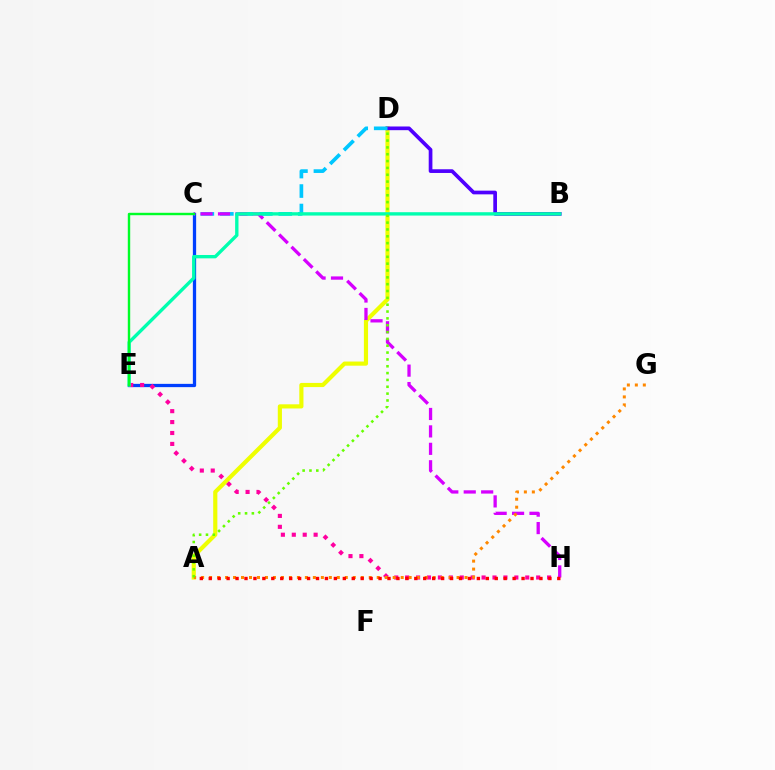{('C', 'E'): [{'color': '#003fff', 'line_style': 'solid', 'thickness': 2.36}, {'color': '#00ff27', 'line_style': 'solid', 'thickness': 1.74}], ('A', 'D'): [{'color': '#eeff00', 'line_style': 'solid', 'thickness': 2.99}, {'color': '#66ff00', 'line_style': 'dotted', 'thickness': 1.86}], ('B', 'D'): [{'color': '#4f00ff', 'line_style': 'solid', 'thickness': 2.66}], ('E', 'H'): [{'color': '#ff00a0', 'line_style': 'dotted', 'thickness': 2.97}], ('C', 'D'): [{'color': '#00c7ff', 'line_style': 'dashed', 'thickness': 2.65}], ('C', 'H'): [{'color': '#d600ff', 'line_style': 'dashed', 'thickness': 2.37}], ('B', 'E'): [{'color': '#00ffaf', 'line_style': 'solid', 'thickness': 2.42}], ('A', 'G'): [{'color': '#ff8800', 'line_style': 'dotted', 'thickness': 2.17}], ('A', 'H'): [{'color': '#ff0000', 'line_style': 'dotted', 'thickness': 2.43}]}